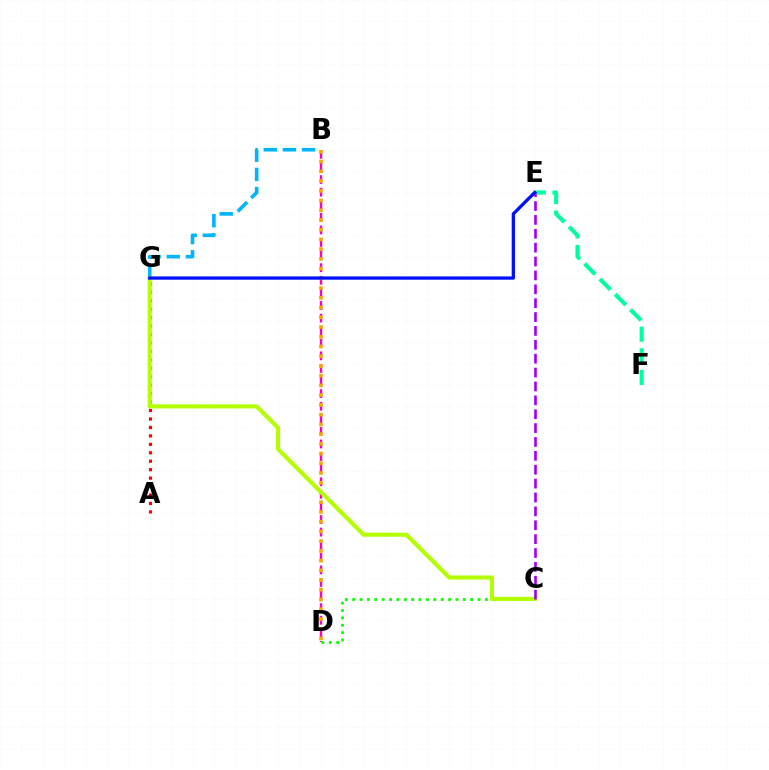{('B', 'D'): [{'color': '#ff00bd', 'line_style': 'dashed', 'thickness': 1.71}, {'color': '#ffa500', 'line_style': 'dotted', 'thickness': 2.64}], ('B', 'G'): [{'color': '#00b5ff', 'line_style': 'dashed', 'thickness': 2.6}], ('E', 'F'): [{'color': '#00ff9d', 'line_style': 'dashed', 'thickness': 2.94}], ('A', 'G'): [{'color': '#ff0000', 'line_style': 'dotted', 'thickness': 2.29}], ('C', 'D'): [{'color': '#08ff00', 'line_style': 'dotted', 'thickness': 2.0}], ('C', 'G'): [{'color': '#b3ff00', 'line_style': 'solid', 'thickness': 2.96}], ('C', 'E'): [{'color': '#9b00ff', 'line_style': 'dashed', 'thickness': 1.89}], ('E', 'G'): [{'color': '#0010ff', 'line_style': 'solid', 'thickness': 2.36}]}